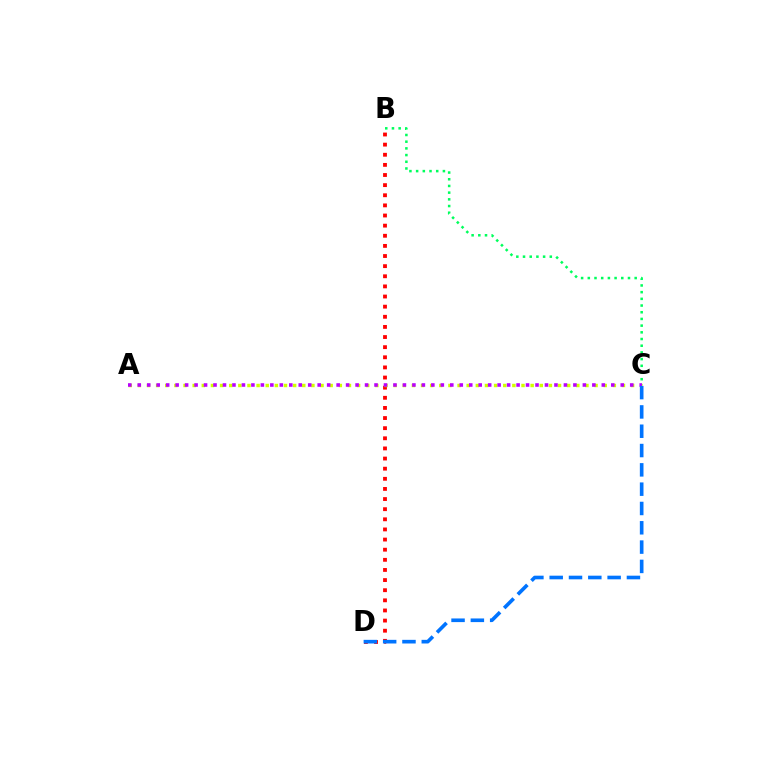{('B', 'D'): [{'color': '#ff0000', 'line_style': 'dotted', 'thickness': 2.75}], ('B', 'C'): [{'color': '#00ff5c', 'line_style': 'dotted', 'thickness': 1.82}], ('A', 'C'): [{'color': '#d1ff00', 'line_style': 'dotted', 'thickness': 2.48}, {'color': '#b900ff', 'line_style': 'dotted', 'thickness': 2.57}], ('C', 'D'): [{'color': '#0074ff', 'line_style': 'dashed', 'thickness': 2.62}]}